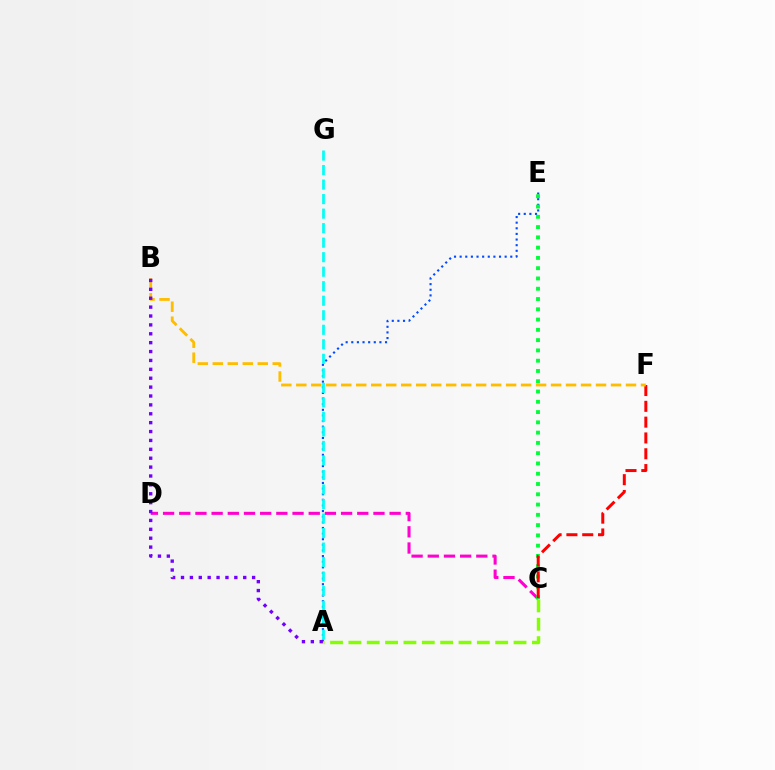{('C', 'D'): [{'color': '#ff00cf', 'line_style': 'dashed', 'thickness': 2.2}], ('A', 'E'): [{'color': '#004bff', 'line_style': 'dotted', 'thickness': 1.53}], ('C', 'E'): [{'color': '#00ff39', 'line_style': 'dotted', 'thickness': 2.79}], ('C', 'F'): [{'color': '#ff0000', 'line_style': 'dashed', 'thickness': 2.15}], ('A', 'G'): [{'color': '#00fff6', 'line_style': 'dashed', 'thickness': 1.97}], ('B', 'F'): [{'color': '#ffbd00', 'line_style': 'dashed', 'thickness': 2.04}], ('A', 'B'): [{'color': '#7200ff', 'line_style': 'dotted', 'thickness': 2.41}], ('A', 'C'): [{'color': '#84ff00', 'line_style': 'dashed', 'thickness': 2.49}]}